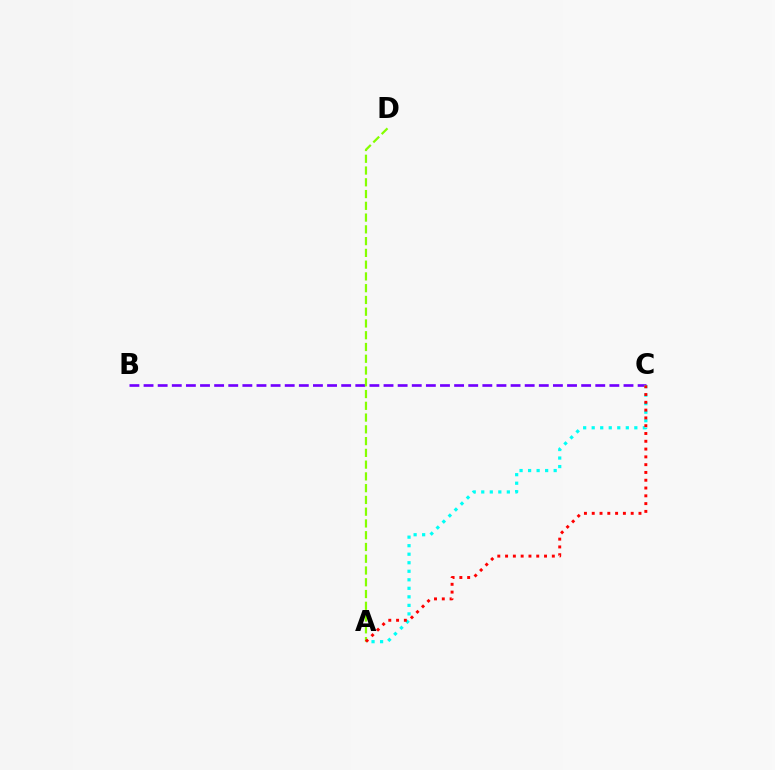{('B', 'C'): [{'color': '#7200ff', 'line_style': 'dashed', 'thickness': 1.92}], ('A', 'C'): [{'color': '#00fff6', 'line_style': 'dotted', 'thickness': 2.32}, {'color': '#ff0000', 'line_style': 'dotted', 'thickness': 2.12}], ('A', 'D'): [{'color': '#84ff00', 'line_style': 'dashed', 'thickness': 1.6}]}